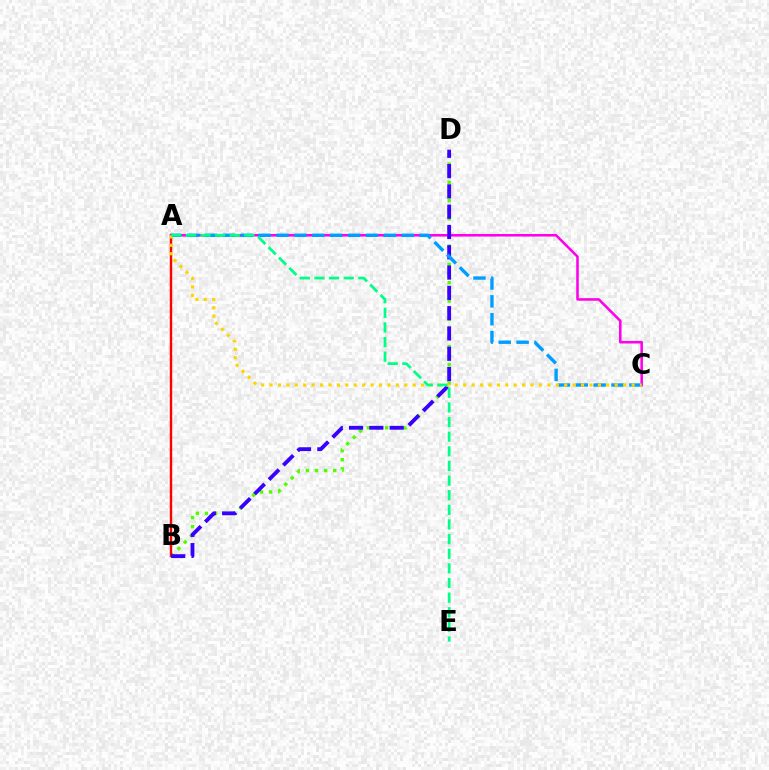{('B', 'D'): [{'color': '#4fff00', 'line_style': 'dotted', 'thickness': 2.48}, {'color': '#3700ff', 'line_style': 'dashed', 'thickness': 2.76}], ('A', 'B'): [{'color': '#ff0000', 'line_style': 'solid', 'thickness': 1.74}], ('A', 'C'): [{'color': '#ff00ed', 'line_style': 'solid', 'thickness': 1.85}, {'color': '#009eff', 'line_style': 'dashed', 'thickness': 2.43}, {'color': '#ffd500', 'line_style': 'dotted', 'thickness': 2.29}], ('A', 'E'): [{'color': '#00ff86', 'line_style': 'dashed', 'thickness': 1.99}]}